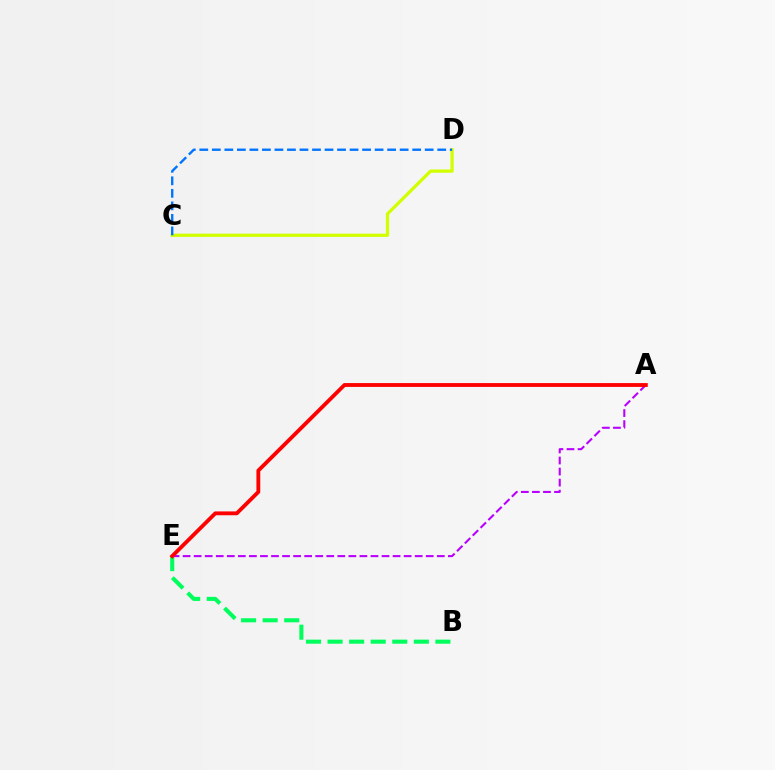{('C', 'D'): [{'color': '#d1ff00', 'line_style': 'solid', 'thickness': 2.33}, {'color': '#0074ff', 'line_style': 'dashed', 'thickness': 1.7}], ('B', 'E'): [{'color': '#00ff5c', 'line_style': 'dashed', 'thickness': 2.93}], ('A', 'E'): [{'color': '#b900ff', 'line_style': 'dashed', 'thickness': 1.5}, {'color': '#ff0000', 'line_style': 'solid', 'thickness': 2.76}]}